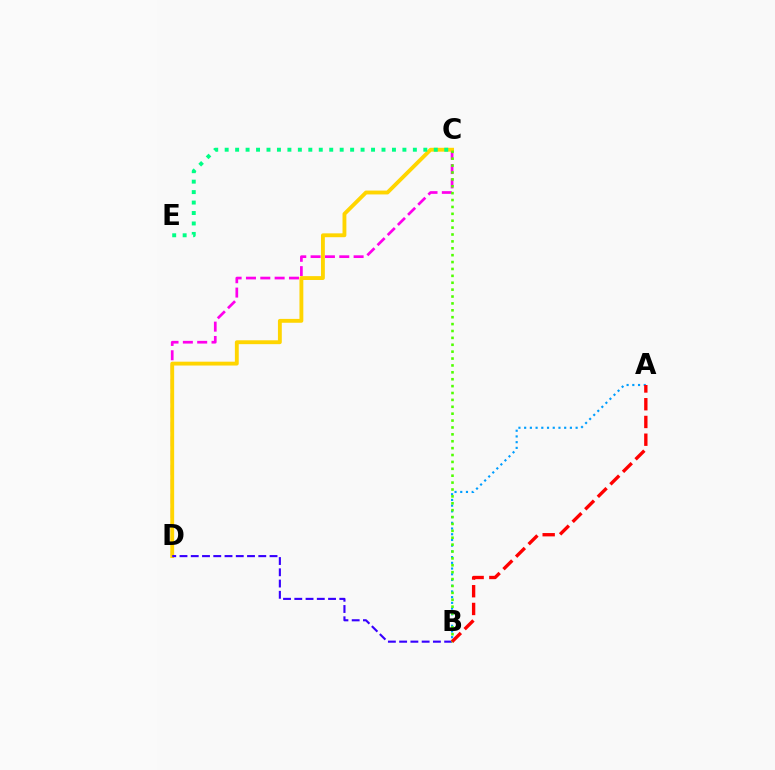{('C', 'D'): [{'color': '#ff00ed', 'line_style': 'dashed', 'thickness': 1.95}, {'color': '#ffd500', 'line_style': 'solid', 'thickness': 2.78}], ('C', 'E'): [{'color': '#00ff86', 'line_style': 'dotted', 'thickness': 2.84}], ('A', 'B'): [{'color': '#009eff', 'line_style': 'dotted', 'thickness': 1.55}, {'color': '#ff0000', 'line_style': 'dashed', 'thickness': 2.41}], ('B', 'D'): [{'color': '#3700ff', 'line_style': 'dashed', 'thickness': 1.53}], ('B', 'C'): [{'color': '#4fff00', 'line_style': 'dotted', 'thickness': 1.87}]}